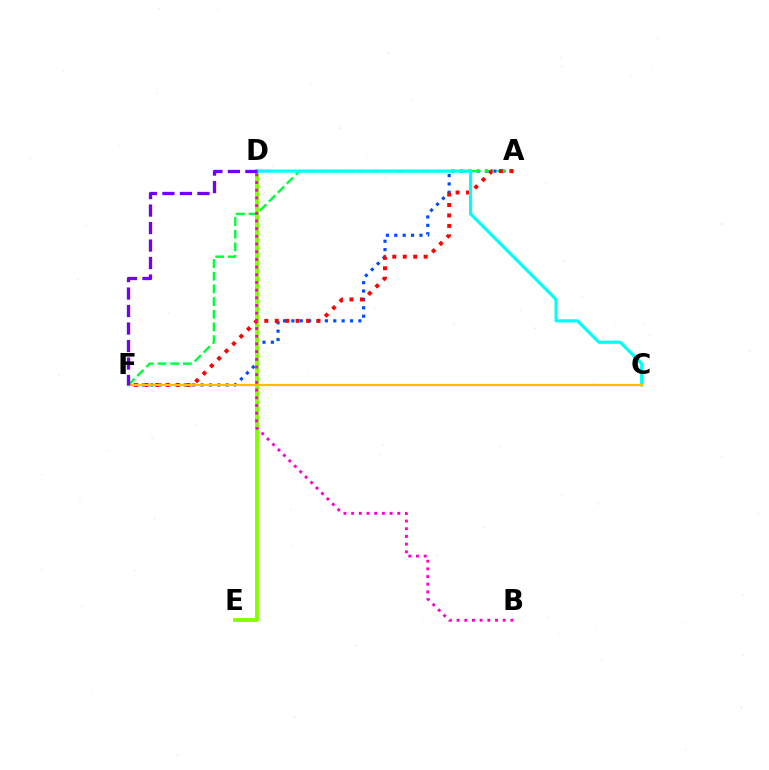{('A', 'F'): [{'color': '#004bff', 'line_style': 'dotted', 'thickness': 2.28}, {'color': '#00ff39', 'line_style': 'dashed', 'thickness': 1.72}, {'color': '#ff0000', 'line_style': 'dotted', 'thickness': 2.84}], ('D', 'E'): [{'color': '#84ff00', 'line_style': 'solid', 'thickness': 2.78}], ('C', 'D'): [{'color': '#00fff6', 'line_style': 'solid', 'thickness': 2.27}], ('B', 'D'): [{'color': '#ff00cf', 'line_style': 'dotted', 'thickness': 2.09}], ('C', 'F'): [{'color': '#ffbd00', 'line_style': 'solid', 'thickness': 1.59}], ('D', 'F'): [{'color': '#7200ff', 'line_style': 'dashed', 'thickness': 2.38}]}